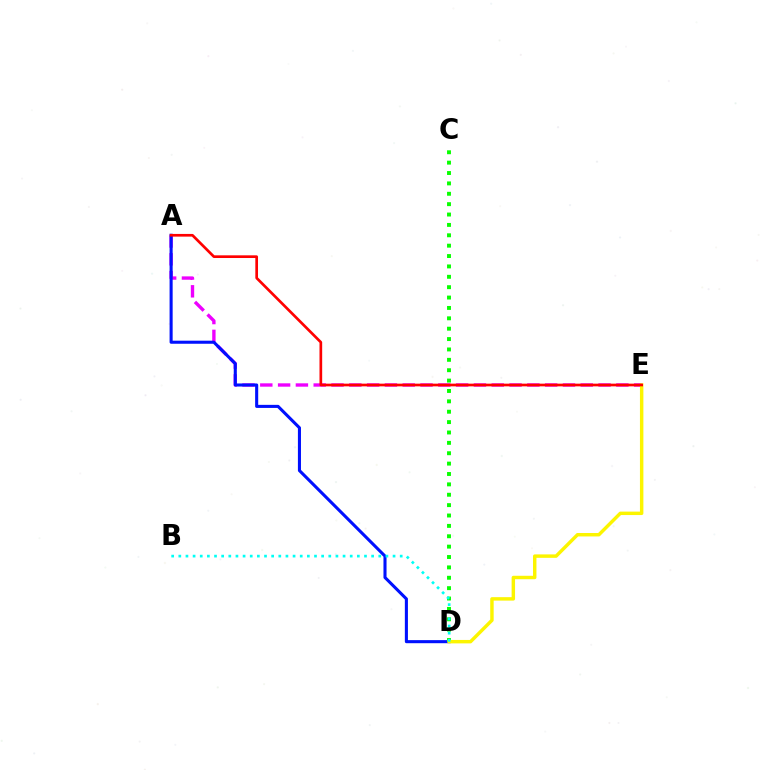{('A', 'E'): [{'color': '#ee00ff', 'line_style': 'dashed', 'thickness': 2.42}, {'color': '#ff0000', 'line_style': 'solid', 'thickness': 1.93}], ('A', 'D'): [{'color': '#0010ff', 'line_style': 'solid', 'thickness': 2.21}], ('C', 'D'): [{'color': '#08ff00', 'line_style': 'dotted', 'thickness': 2.82}], ('D', 'E'): [{'color': '#fcf500', 'line_style': 'solid', 'thickness': 2.48}], ('B', 'D'): [{'color': '#00fff6', 'line_style': 'dotted', 'thickness': 1.94}]}